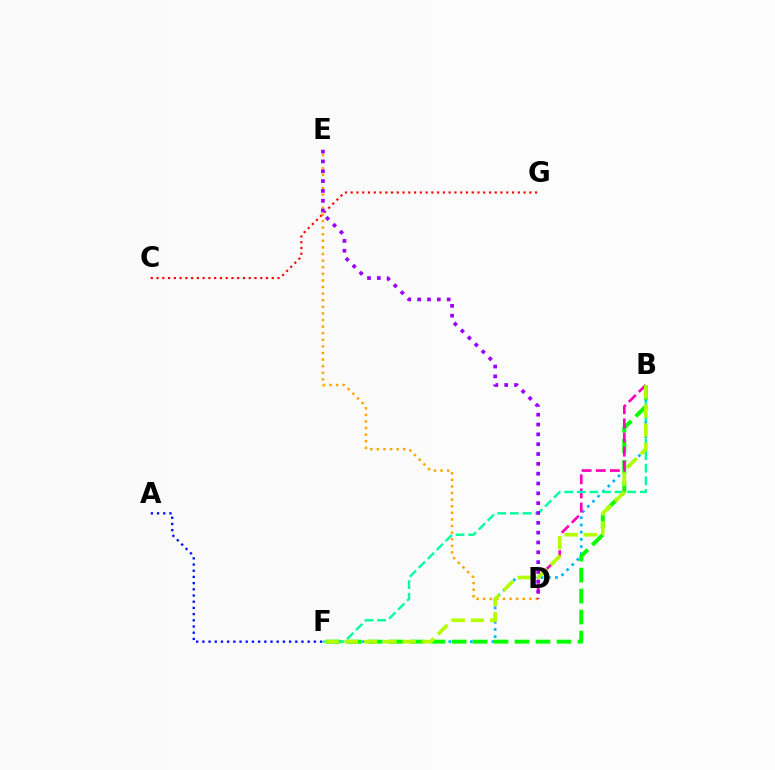{('B', 'F'): [{'color': '#00b5ff', 'line_style': 'dotted', 'thickness': 1.95}, {'color': '#08ff00', 'line_style': 'dashed', 'thickness': 2.85}, {'color': '#00ff9d', 'line_style': 'dashed', 'thickness': 1.71}, {'color': '#b3ff00', 'line_style': 'dashed', 'thickness': 2.62}], ('D', 'E'): [{'color': '#ffa500', 'line_style': 'dotted', 'thickness': 1.79}, {'color': '#9b00ff', 'line_style': 'dotted', 'thickness': 2.67}], ('C', 'G'): [{'color': '#ff0000', 'line_style': 'dotted', 'thickness': 1.57}], ('B', 'D'): [{'color': '#ff00bd', 'line_style': 'dashed', 'thickness': 1.92}], ('A', 'F'): [{'color': '#0010ff', 'line_style': 'dotted', 'thickness': 1.68}]}